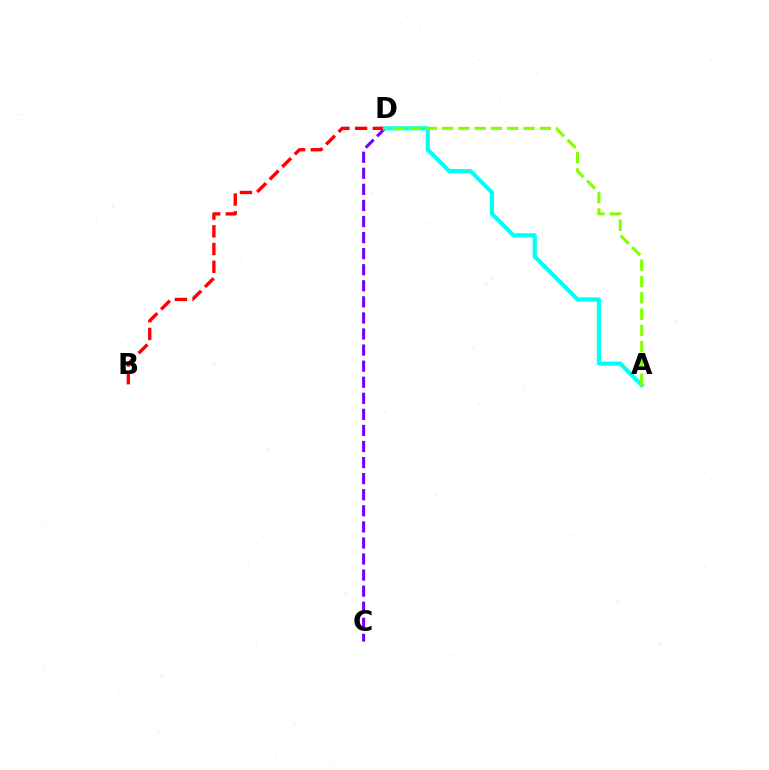{('C', 'D'): [{'color': '#7200ff', 'line_style': 'dashed', 'thickness': 2.18}], ('B', 'D'): [{'color': '#ff0000', 'line_style': 'dashed', 'thickness': 2.41}], ('A', 'D'): [{'color': '#00fff6', 'line_style': 'solid', 'thickness': 3.0}, {'color': '#84ff00', 'line_style': 'dashed', 'thickness': 2.21}]}